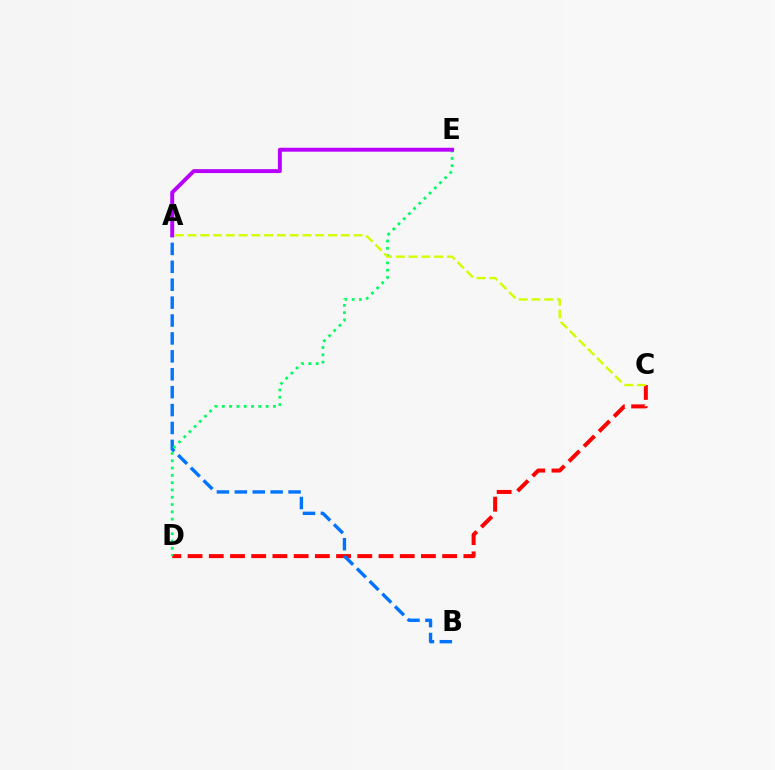{('C', 'D'): [{'color': '#ff0000', 'line_style': 'dashed', 'thickness': 2.88}], ('A', 'B'): [{'color': '#0074ff', 'line_style': 'dashed', 'thickness': 2.43}], ('D', 'E'): [{'color': '#00ff5c', 'line_style': 'dotted', 'thickness': 1.98}], ('A', 'E'): [{'color': '#b900ff', 'line_style': 'solid', 'thickness': 2.82}], ('A', 'C'): [{'color': '#d1ff00', 'line_style': 'dashed', 'thickness': 1.74}]}